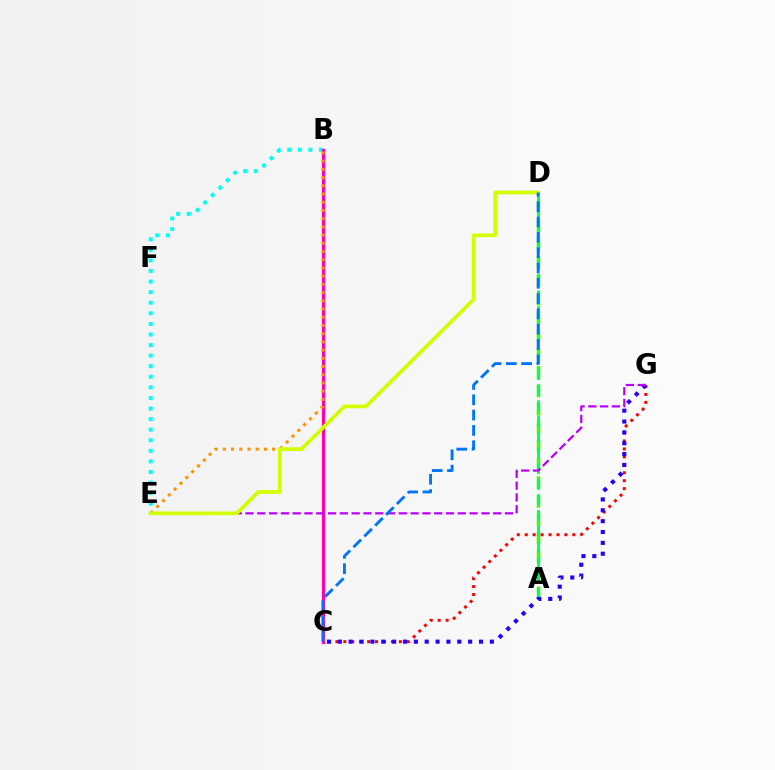{('B', 'E'): [{'color': '#00fff6', 'line_style': 'dotted', 'thickness': 2.87}, {'color': '#ff9400', 'line_style': 'dotted', 'thickness': 2.23}], ('B', 'C'): [{'color': '#ff00ac', 'line_style': 'solid', 'thickness': 2.33}], ('A', 'D'): [{'color': '#3dff00', 'line_style': 'dashed', 'thickness': 2.5}, {'color': '#00ff5c', 'line_style': 'dashed', 'thickness': 2.13}], ('C', 'G'): [{'color': '#ff0000', 'line_style': 'dotted', 'thickness': 2.16}, {'color': '#2500ff', 'line_style': 'dotted', 'thickness': 2.95}], ('E', 'G'): [{'color': '#b900ff', 'line_style': 'dashed', 'thickness': 1.6}], ('D', 'E'): [{'color': '#d1ff00', 'line_style': 'solid', 'thickness': 2.68}], ('C', 'D'): [{'color': '#0074ff', 'line_style': 'dashed', 'thickness': 2.08}]}